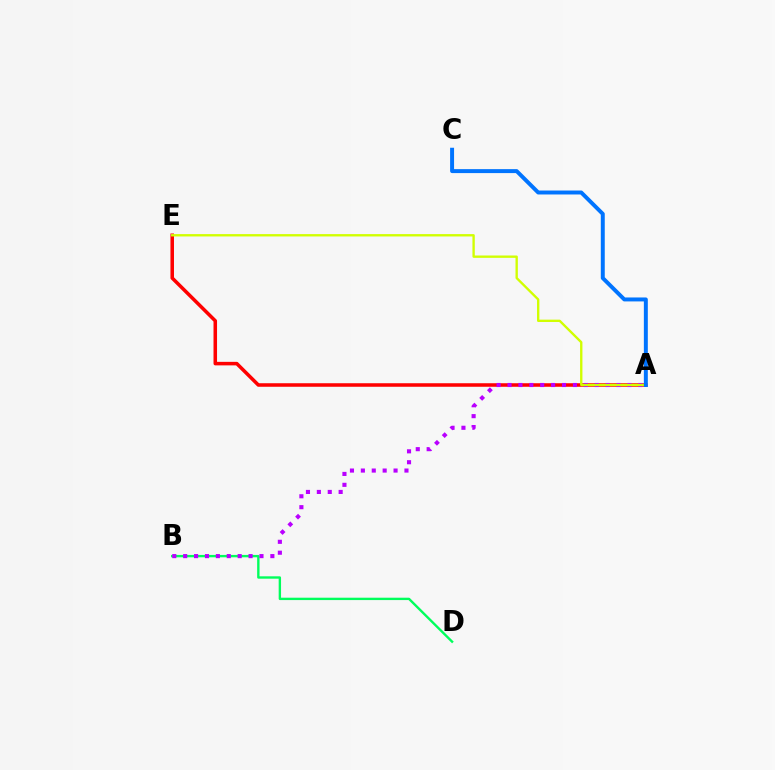{('B', 'D'): [{'color': '#00ff5c', 'line_style': 'solid', 'thickness': 1.71}], ('A', 'E'): [{'color': '#ff0000', 'line_style': 'solid', 'thickness': 2.54}, {'color': '#d1ff00', 'line_style': 'solid', 'thickness': 1.69}], ('A', 'B'): [{'color': '#b900ff', 'line_style': 'dotted', 'thickness': 2.96}], ('A', 'C'): [{'color': '#0074ff', 'line_style': 'solid', 'thickness': 2.85}]}